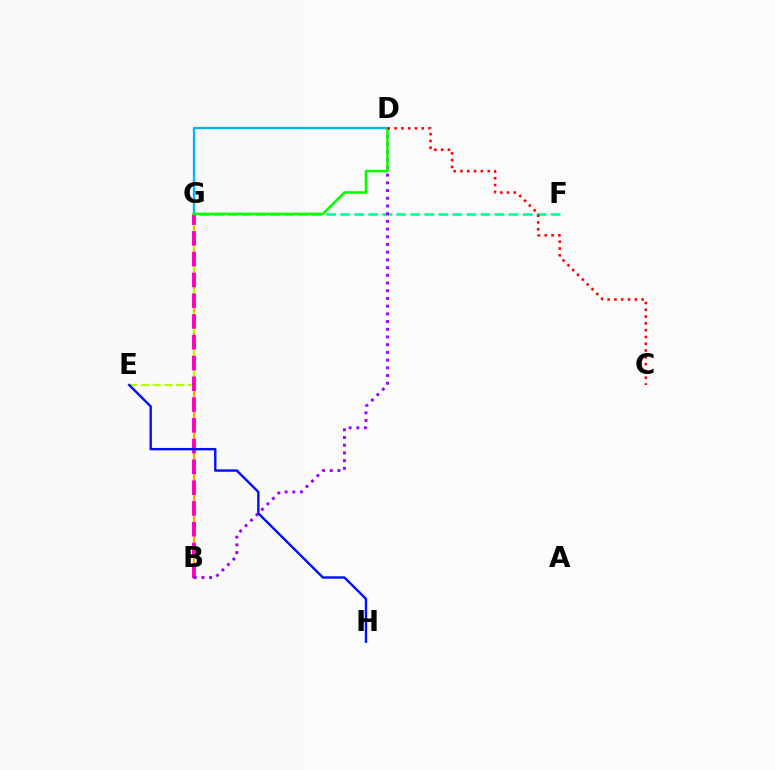{('B', 'G'): [{'color': '#ffa500', 'line_style': 'solid', 'thickness': 1.64}, {'color': '#ff00bd', 'line_style': 'dashed', 'thickness': 2.82}], ('E', 'G'): [{'color': '#b3ff00', 'line_style': 'dashed', 'thickness': 1.6}], ('F', 'G'): [{'color': '#00ff9d', 'line_style': 'dashed', 'thickness': 1.91}], ('D', 'G'): [{'color': '#00b5ff', 'line_style': 'solid', 'thickness': 1.66}, {'color': '#08ff00', 'line_style': 'solid', 'thickness': 1.87}], ('B', 'D'): [{'color': '#9b00ff', 'line_style': 'dotted', 'thickness': 2.09}], ('E', 'H'): [{'color': '#0010ff', 'line_style': 'solid', 'thickness': 1.73}], ('C', 'D'): [{'color': '#ff0000', 'line_style': 'dotted', 'thickness': 1.85}]}